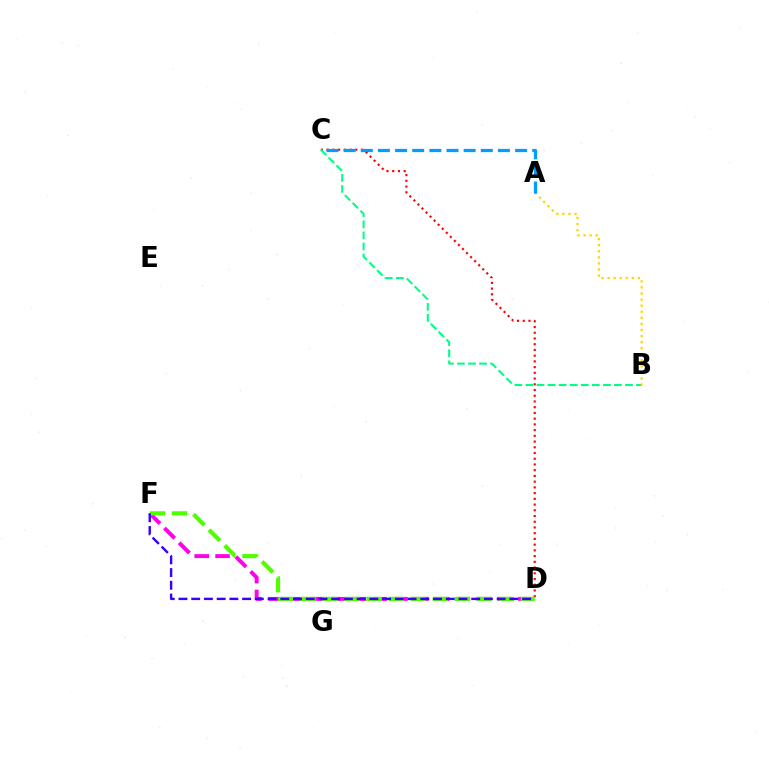{('C', 'D'): [{'color': '#ff0000', 'line_style': 'dotted', 'thickness': 1.56}], ('D', 'F'): [{'color': '#ff00ed', 'line_style': 'dashed', 'thickness': 2.83}, {'color': '#4fff00', 'line_style': 'dashed', 'thickness': 3.0}, {'color': '#3700ff', 'line_style': 'dashed', 'thickness': 1.73}], ('B', 'C'): [{'color': '#00ff86', 'line_style': 'dashed', 'thickness': 1.5}], ('A', 'B'): [{'color': '#ffd500', 'line_style': 'dotted', 'thickness': 1.65}], ('A', 'C'): [{'color': '#009eff', 'line_style': 'dashed', 'thickness': 2.33}]}